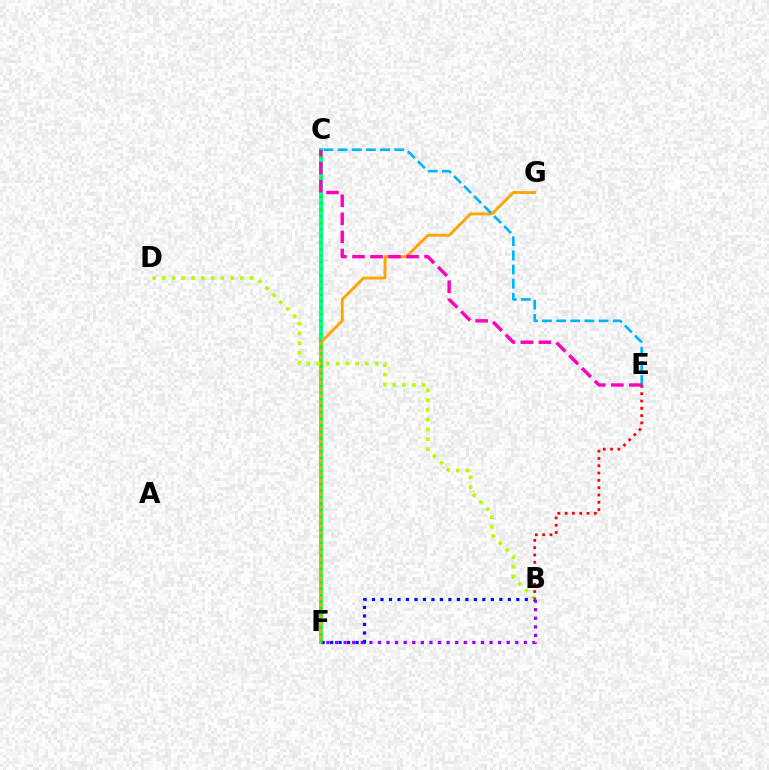{('B', 'F'): [{'color': '#9b00ff', 'line_style': 'dotted', 'thickness': 2.33}, {'color': '#0010ff', 'line_style': 'dotted', 'thickness': 2.31}], ('C', 'F'): [{'color': '#00ff9d', 'line_style': 'solid', 'thickness': 2.9}, {'color': '#08ff00', 'line_style': 'dotted', 'thickness': 1.77}], ('F', 'G'): [{'color': '#ffa500', 'line_style': 'solid', 'thickness': 2.06}], ('B', 'D'): [{'color': '#b3ff00', 'line_style': 'dotted', 'thickness': 2.65}], ('C', 'E'): [{'color': '#00b5ff', 'line_style': 'dashed', 'thickness': 1.92}, {'color': '#ff00bd', 'line_style': 'dashed', 'thickness': 2.45}], ('B', 'E'): [{'color': '#ff0000', 'line_style': 'dotted', 'thickness': 1.99}]}